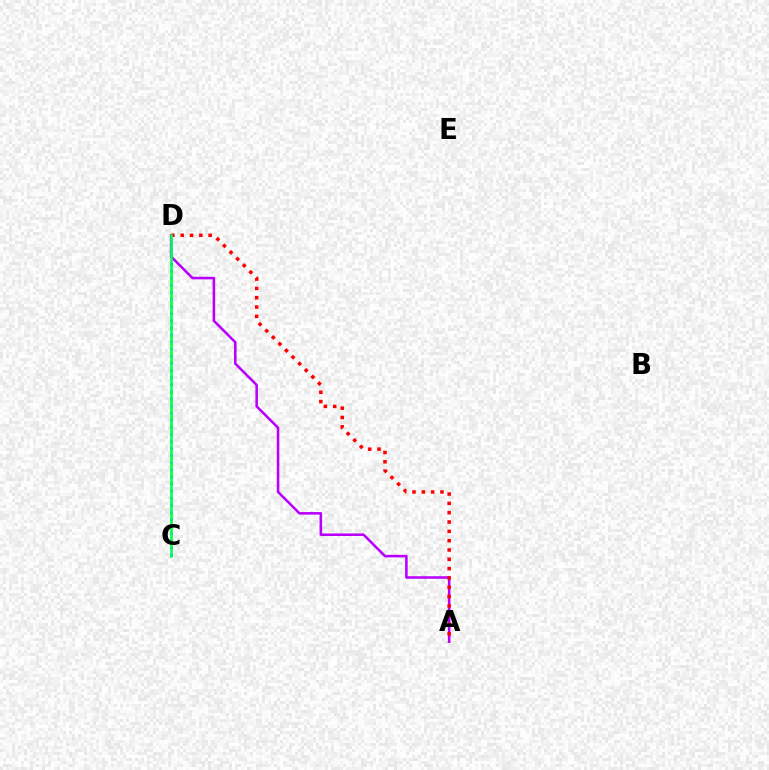{('C', 'D'): [{'color': '#d1ff00', 'line_style': 'dotted', 'thickness': 2.19}, {'color': '#0074ff', 'line_style': 'dotted', 'thickness': 1.93}, {'color': '#00ff5c', 'line_style': 'solid', 'thickness': 1.87}], ('A', 'D'): [{'color': '#b900ff', 'line_style': 'solid', 'thickness': 1.84}, {'color': '#ff0000', 'line_style': 'dotted', 'thickness': 2.53}]}